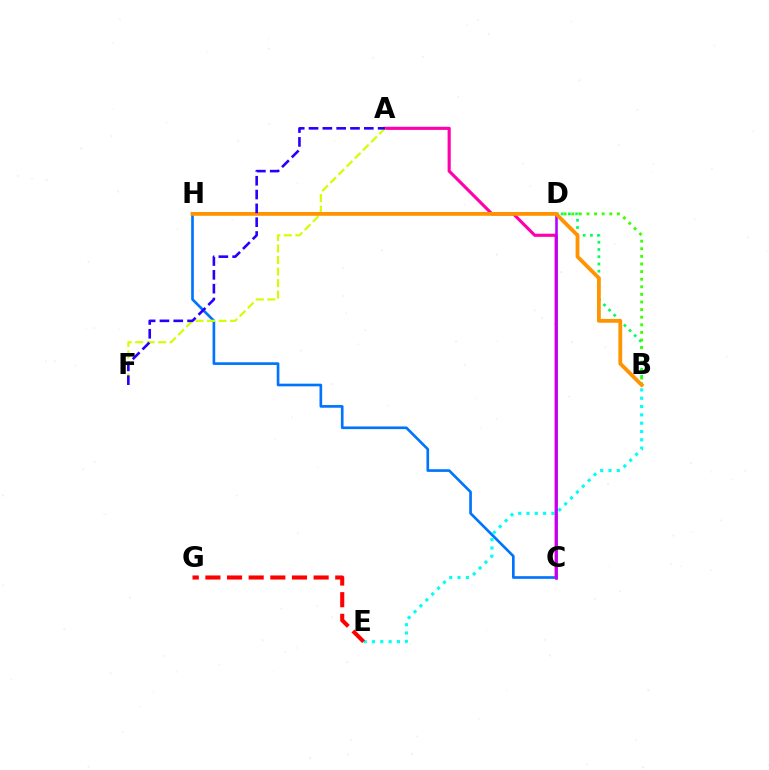{('B', 'D'): [{'color': '#00ff5c', 'line_style': 'dotted', 'thickness': 1.96}, {'color': '#3dff00', 'line_style': 'dotted', 'thickness': 2.07}], ('B', 'E'): [{'color': '#00fff6', 'line_style': 'dotted', 'thickness': 2.26}], ('E', 'G'): [{'color': '#ff0000', 'line_style': 'dashed', 'thickness': 2.94}], ('C', 'H'): [{'color': '#0074ff', 'line_style': 'solid', 'thickness': 1.92}], ('A', 'C'): [{'color': '#ff00ac', 'line_style': 'solid', 'thickness': 2.25}], ('C', 'D'): [{'color': '#b900ff', 'line_style': 'solid', 'thickness': 1.86}], ('A', 'F'): [{'color': '#d1ff00', 'line_style': 'dashed', 'thickness': 1.57}, {'color': '#2500ff', 'line_style': 'dashed', 'thickness': 1.88}], ('B', 'H'): [{'color': '#ff9400', 'line_style': 'solid', 'thickness': 2.74}]}